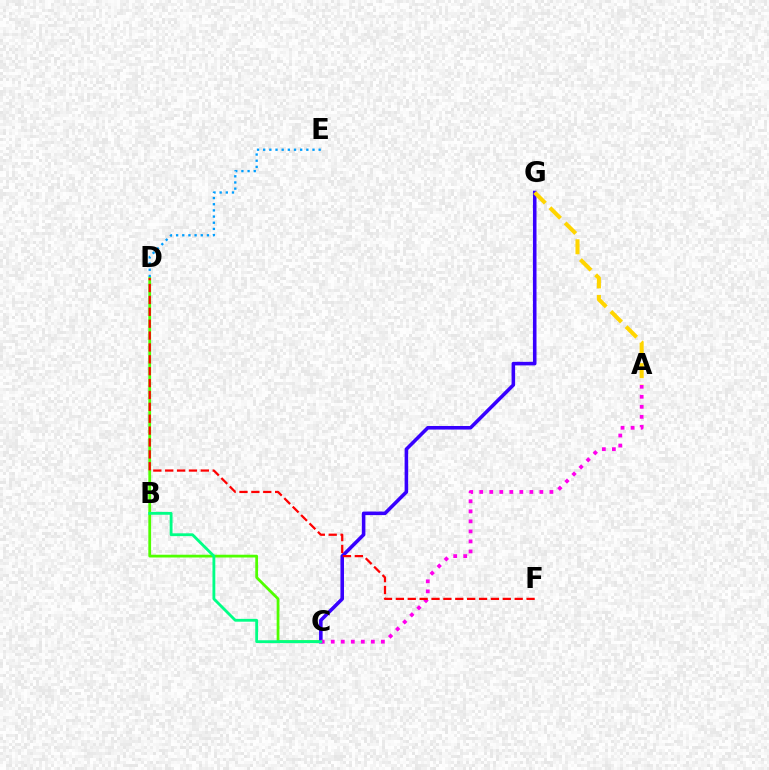{('C', 'D'): [{'color': '#4fff00', 'line_style': 'solid', 'thickness': 2.0}], ('D', 'E'): [{'color': '#009eff', 'line_style': 'dotted', 'thickness': 1.68}], ('C', 'G'): [{'color': '#3700ff', 'line_style': 'solid', 'thickness': 2.57}], ('A', 'G'): [{'color': '#ffd500', 'line_style': 'dashed', 'thickness': 2.92}], ('A', 'C'): [{'color': '#ff00ed', 'line_style': 'dotted', 'thickness': 2.72}], ('D', 'F'): [{'color': '#ff0000', 'line_style': 'dashed', 'thickness': 1.61}], ('B', 'C'): [{'color': '#00ff86', 'line_style': 'solid', 'thickness': 2.04}]}